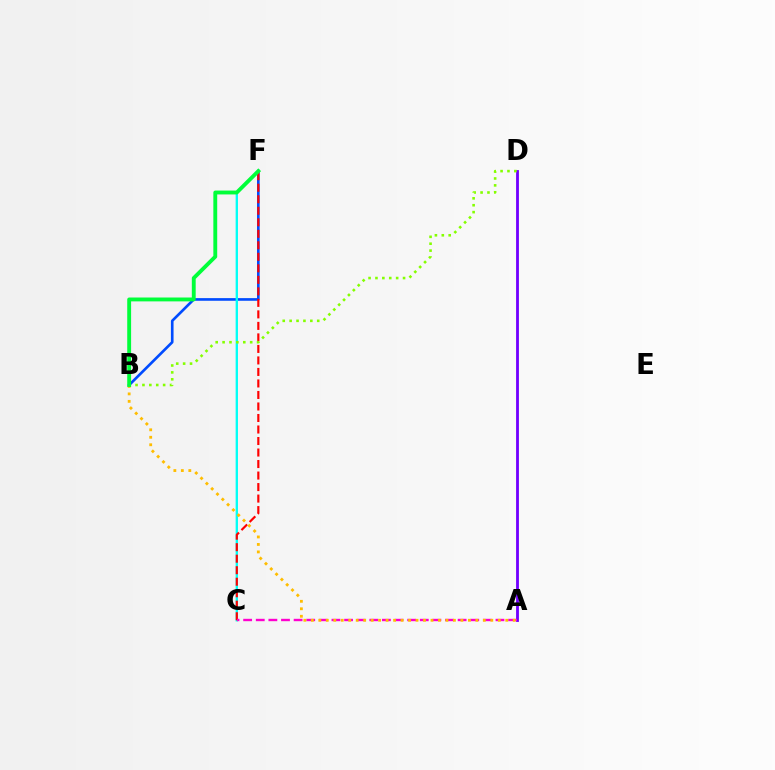{('B', 'F'): [{'color': '#004bff', 'line_style': 'solid', 'thickness': 1.91}, {'color': '#00ff39', 'line_style': 'solid', 'thickness': 2.79}], ('C', 'F'): [{'color': '#00fff6', 'line_style': 'solid', 'thickness': 1.68}, {'color': '#ff0000', 'line_style': 'dashed', 'thickness': 1.56}], ('A', 'D'): [{'color': '#7200ff', 'line_style': 'solid', 'thickness': 2.03}], ('A', 'C'): [{'color': '#ff00cf', 'line_style': 'dashed', 'thickness': 1.71}], ('A', 'B'): [{'color': '#ffbd00', 'line_style': 'dotted', 'thickness': 2.03}], ('B', 'D'): [{'color': '#84ff00', 'line_style': 'dotted', 'thickness': 1.87}]}